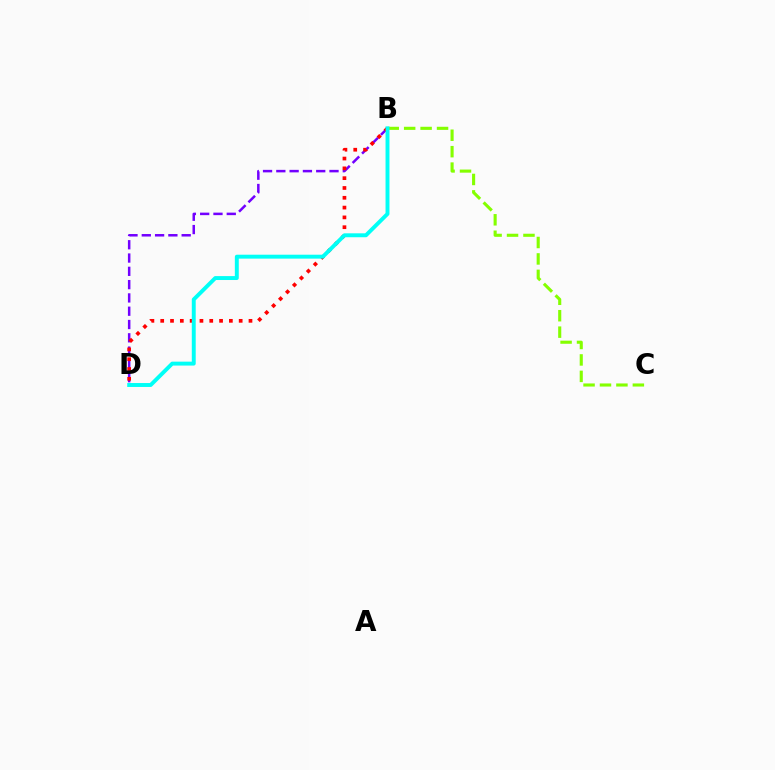{('B', 'D'): [{'color': '#7200ff', 'line_style': 'dashed', 'thickness': 1.81}, {'color': '#ff0000', 'line_style': 'dotted', 'thickness': 2.66}, {'color': '#00fff6', 'line_style': 'solid', 'thickness': 2.82}], ('B', 'C'): [{'color': '#84ff00', 'line_style': 'dashed', 'thickness': 2.23}]}